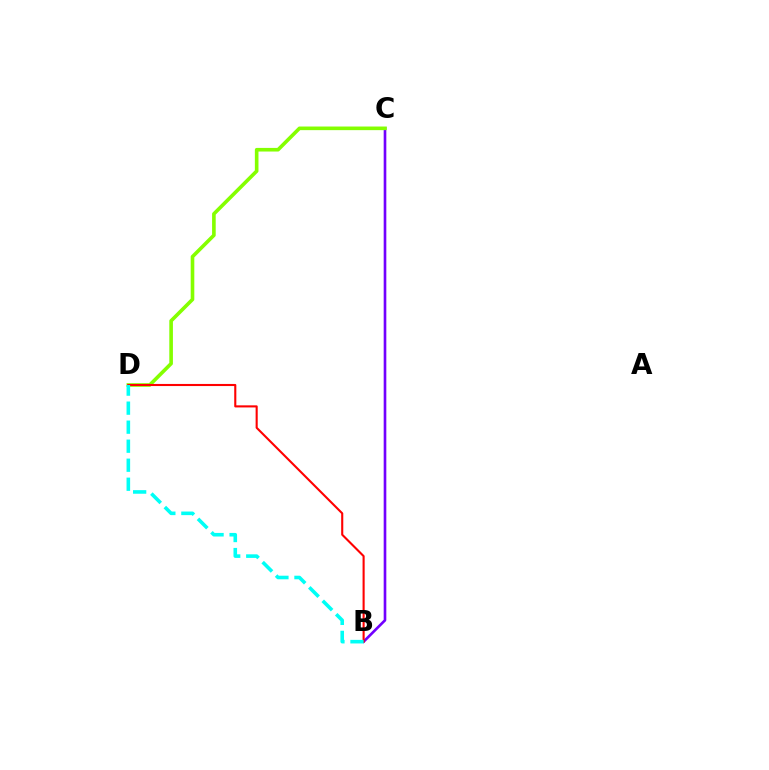{('B', 'C'): [{'color': '#7200ff', 'line_style': 'solid', 'thickness': 1.9}], ('C', 'D'): [{'color': '#84ff00', 'line_style': 'solid', 'thickness': 2.61}], ('B', 'D'): [{'color': '#ff0000', 'line_style': 'solid', 'thickness': 1.51}, {'color': '#00fff6', 'line_style': 'dashed', 'thickness': 2.58}]}